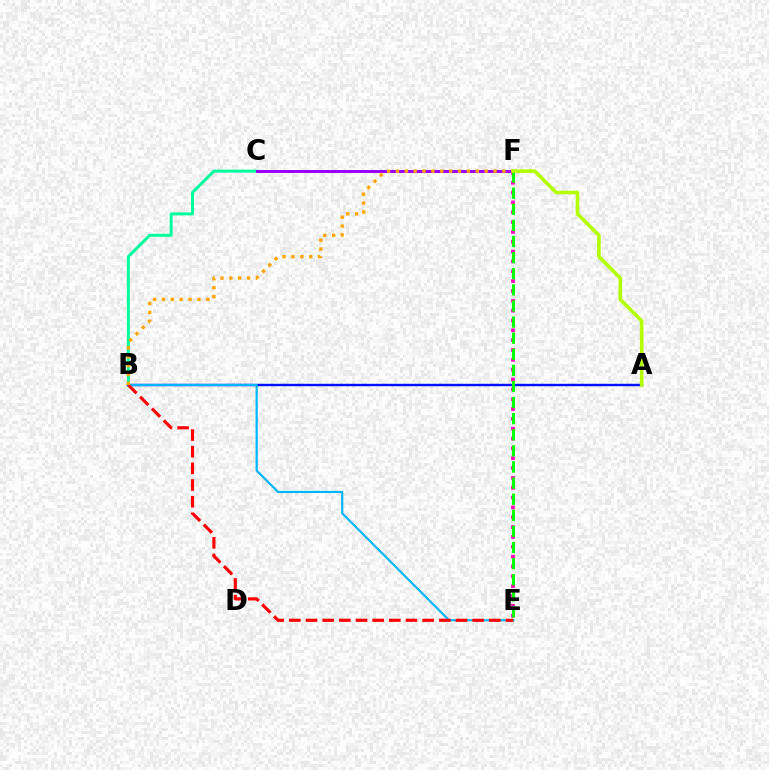{('B', 'C'): [{'color': '#00ff9d', 'line_style': 'solid', 'thickness': 2.14}], ('A', 'B'): [{'color': '#0010ff', 'line_style': 'solid', 'thickness': 1.73}], ('B', 'E'): [{'color': '#00b5ff', 'line_style': 'solid', 'thickness': 1.55}, {'color': '#ff0000', 'line_style': 'dashed', 'thickness': 2.26}], ('C', 'F'): [{'color': '#9b00ff', 'line_style': 'solid', 'thickness': 2.15}], ('E', 'F'): [{'color': '#ff00bd', 'line_style': 'dotted', 'thickness': 2.67}, {'color': '#08ff00', 'line_style': 'dashed', 'thickness': 2.19}], ('B', 'F'): [{'color': '#ffa500', 'line_style': 'dotted', 'thickness': 2.41}], ('A', 'F'): [{'color': '#b3ff00', 'line_style': 'solid', 'thickness': 2.58}]}